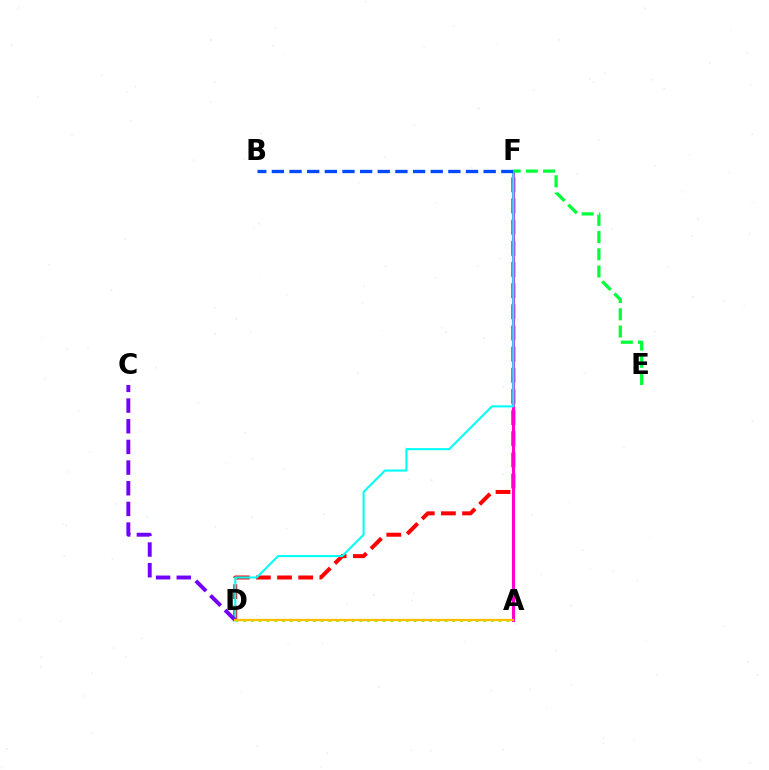{('D', 'F'): [{'color': '#ff0000', 'line_style': 'dashed', 'thickness': 2.87}, {'color': '#00fff6', 'line_style': 'solid', 'thickness': 1.5}], ('A', 'D'): [{'color': '#84ff00', 'line_style': 'dotted', 'thickness': 2.1}, {'color': '#ffbd00', 'line_style': 'solid', 'thickness': 1.63}], ('A', 'F'): [{'color': '#ff00cf', 'line_style': 'solid', 'thickness': 2.25}], ('C', 'D'): [{'color': '#7200ff', 'line_style': 'dashed', 'thickness': 2.81}], ('B', 'F'): [{'color': '#004bff', 'line_style': 'dashed', 'thickness': 2.4}], ('E', 'F'): [{'color': '#00ff39', 'line_style': 'dashed', 'thickness': 2.34}]}